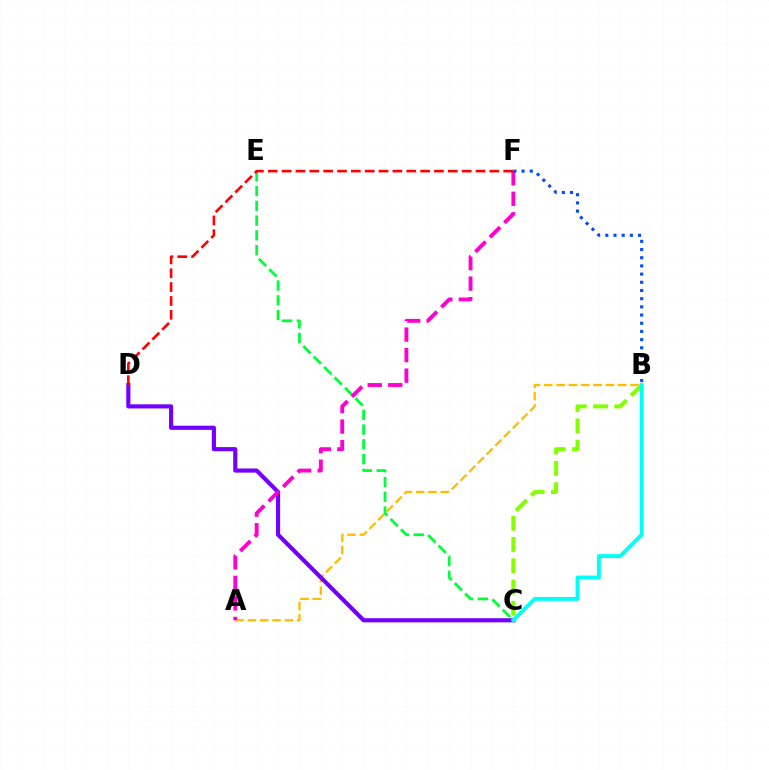{('A', 'B'): [{'color': '#ffbd00', 'line_style': 'dashed', 'thickness': 1.68}], ('C', 'E'): [{'color': '#00ff39', 'line_style': 'dashed', 'thickness': 2.01}], ('C', 'D'): [{'color': '#7200ff', 'line_style': 'solid', 'thickness': 2.98}], ('A', 'F'): [{'color': '#ff00cf', 'line_style': 'dashed', 'thickness': 2.79}], ('B', 'F'): [{'color': '#004bff', 'line_style': 'dotted', 'thickness': 2.22}], ('B', 'C'): [{'color': '#84ff00', 'line_style': 'dashed', 'thickness': 2.89}, {'color': '#00fff6', 'line_style': 'solid', 'thickness': 2.82}], ('D', 'F'): [{'color': '#ff0000', 'line_style': 'dashed', 'thickness': 1.88}]}